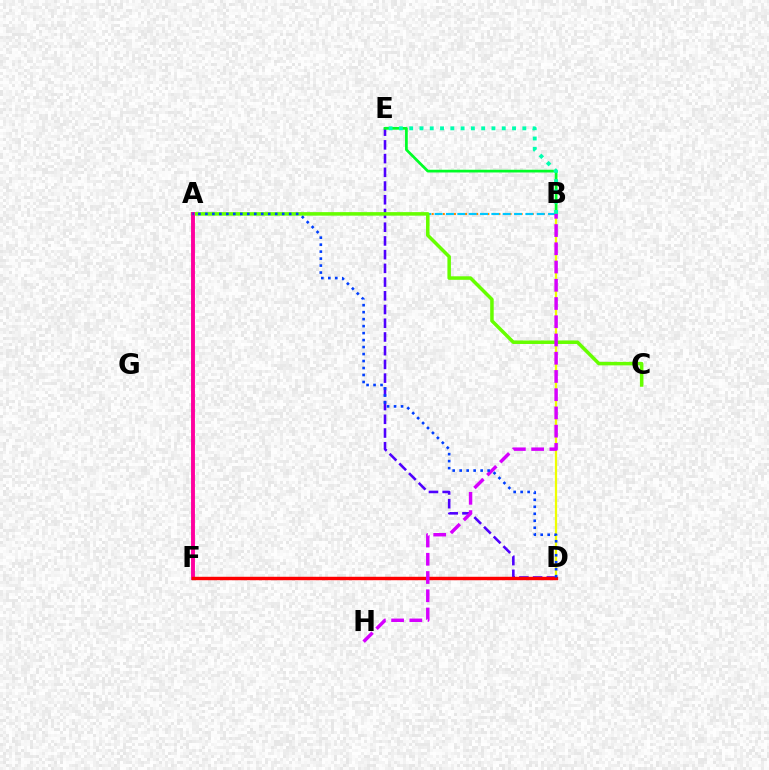{('D', 'E'): [{'color': '#4f00ff', 'line_style': 'dashed', 'thickness': 1.86}], ('A', 'B'): [{'color': '#ff8800', 'line_style': 'dotted', 'thickness': 1.51}, {'color': '#00c7ff', 'line_style': 'dashed', 'thickness': 1.54}], ('A', 'C'): [{'color': '#66ff00', 'line_style': 'solid', 'thickness': 2.52}], ('A', 'F'): [{'color': '#ff00a0', 'line_style': 'solid', 'thickness': 2.81}], ('B', 'D'): [{'color': '#eeff00', 'line_style': 'solid', 'thickness': 1.62}], ('D', 'F'): [{'color': '#ff0000', 'line_style': 'solid', 'thickness': 2.47}], ('B', 'E'): [{'color': '#00ff27', 'line_style': 'solid', 'thickness': 1.96}, {'color': '#00ffaf', 'line_style': 'dotted', 'thickness': 2.8}], ('B', 'H'): [{'color': '#d600ff', 'line_style': 'dashed', 'thickness': 2.48}], ('A', 'D'): [{'color': '#003fff', 'line_style': 'dotted', 'thickness': 1.9}]}